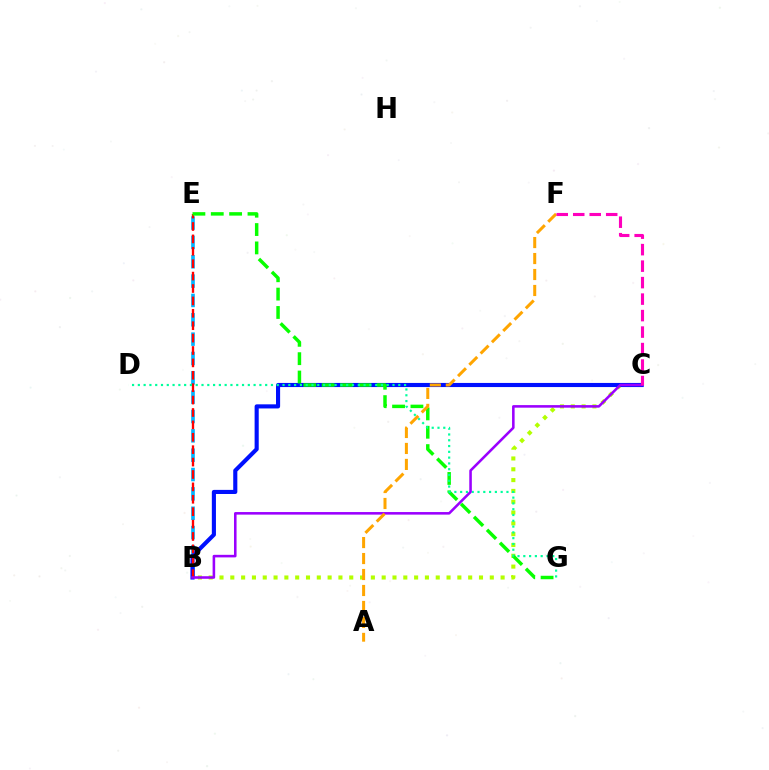{('B', 'E'): [{'color': '#00b5ff', 'line_style': 'dashed', 'thickness': 2.63}, {'color': '#ff0000', 'line_style': 'dashed', 'thickness': 1.68}], ('B', 'C'): [{'color': '#b3ff00', 'line_style': 'dotted', 'thickness': 2.94}, {'color': '#0010ff', 'line_style': 'solid', 'thickness': 2.96}, {'color': '#9b00ff', 'line_style': 'solid', 'thickness': 1.85}], ('E', 'G'): [{'color': '#08ff00', 'line_style': 'dashed', 'thickness': 2.49}], ('D', 'G'): [{'color': '#00ff9d', 'line_style': 'dotted', 'thickness': 1.57}], ('A', 'F'): [{'color': '#ffa500', 'line_style': 'dashed', 'thickness': 2.17}], ('C', 'F'): [{'color': '#ff00bd', 'line_style': 'dashed', 'thickness': 2.24}]}